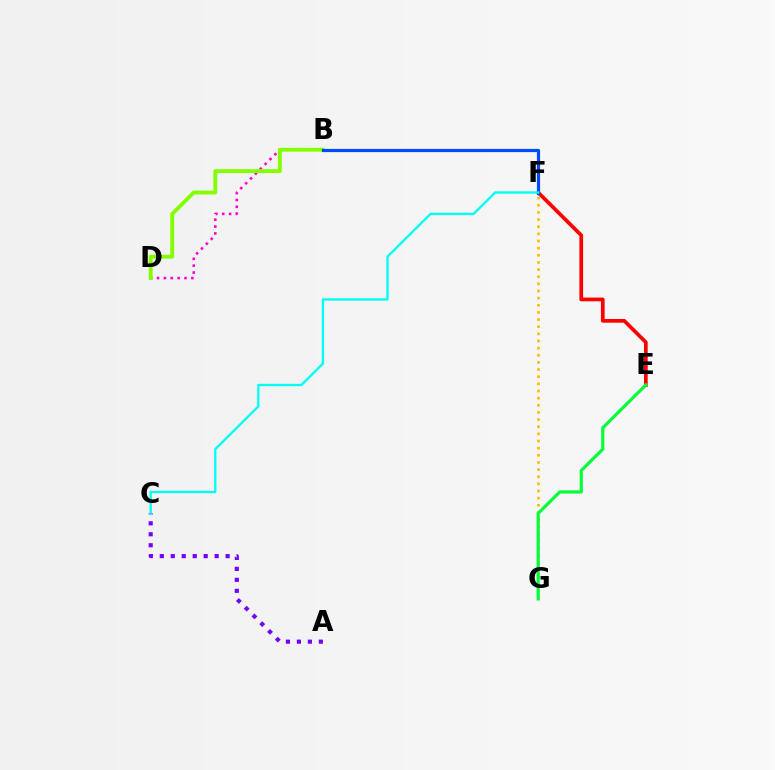{('B', 'D'): [{'color': '#ff00cf', 'line_style': 'dotted', 'thickness': 1.87}, {'color': '#84ff00', 'line_style': 'solid', 'thickness': 2.79}], ('E', 'F'): [{'color': '#ff0000', 'line_style': 'solid', 'thickness': 2.67}], ('F', 'G'): [{'color': '#ffbd00', 'line_style': 'dotted', 'thickness': 1.94}], ('A', 'C'): [{'color': '#7200ff', 'line_style': 'dotted', 'thickness': 2.98}], ('E', 'G'): [{'color': '#00ff39', 'line_style': 'solid', 'thickness': 2.29}], ('B', 'F'): [{'color': '#004bff', 'line_style': 'solid', 'thickness': 2.29}], ('C', 'F'): [{'color': '#00fff6', 'line_style': 'solid', 'thickness': 1.69}]}